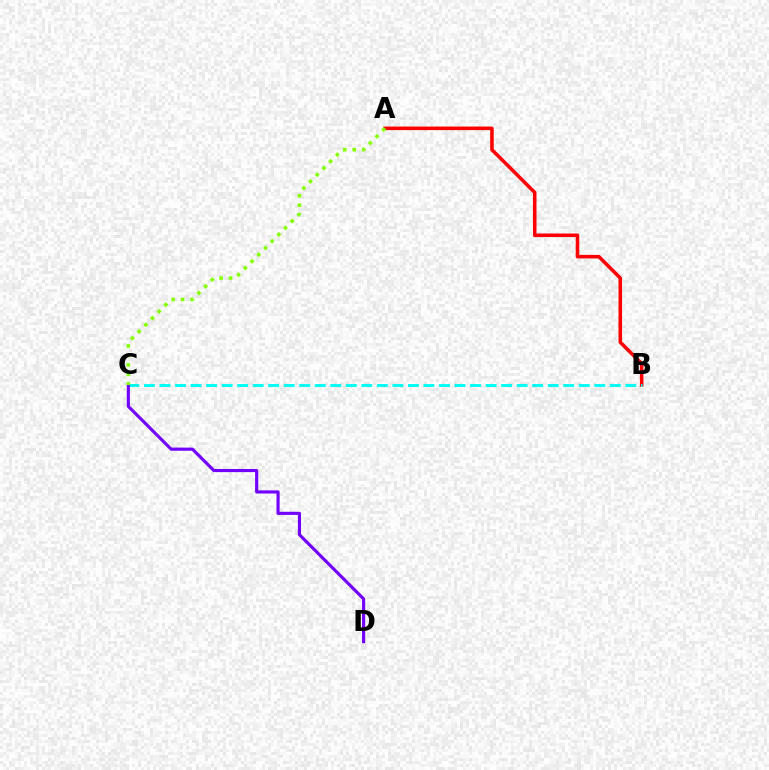{('A', 'B'): [{'color': '#ff0000', 'line_style': 'solid', 'thickness': 2.56}], ('B', 'C'): [{'color': '#00fff6', 'line_style': 'dashed', 'thickness': 2.11}], ('C', 'D'): [{'color': '#7200ff', 'line_style': 'solid', 'thickness': 2.26}], ('A', 'C'): [{'color': '#84ff00', 'line_style': 'dotted', 'thickness': 2.57}]}